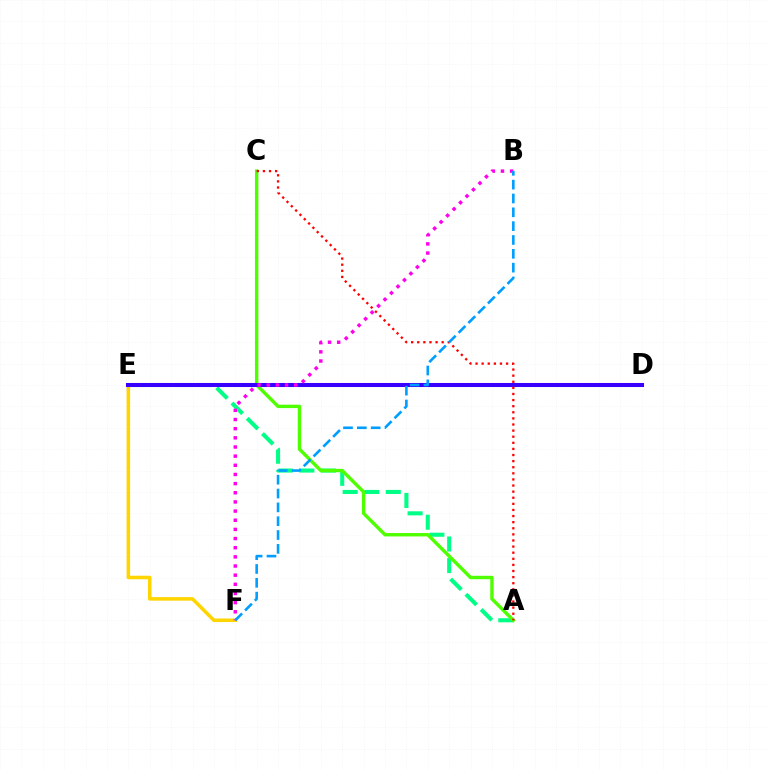{('A', 'E'): [{'color': '#00ff86', 'line_style': 'dashed', 'thickness': 2.93}], ('E', 'F'): [{'color': '#ffd500', 'line_style': 'solid', 'thickness': 2.55}], ('A', 'C'): [{'color': '#4fff00', 'line_style': 'solid', 'thickness': 2.45}, {'color': '#ff0000', 'line_style': 'dotted', 'thickness': 1.66}], ('D', 'E'): [{'color': '#3700ff', 'line_style': 'solid', 'thickness': 2.92}], ('B', 'F'): [{'color': '#ff00ed', 'line_style': 'dotted', 'thickness': 2.49}, {'color': '#009eff', 'line_style': 'dashed', 'thickness': 1.88}]}